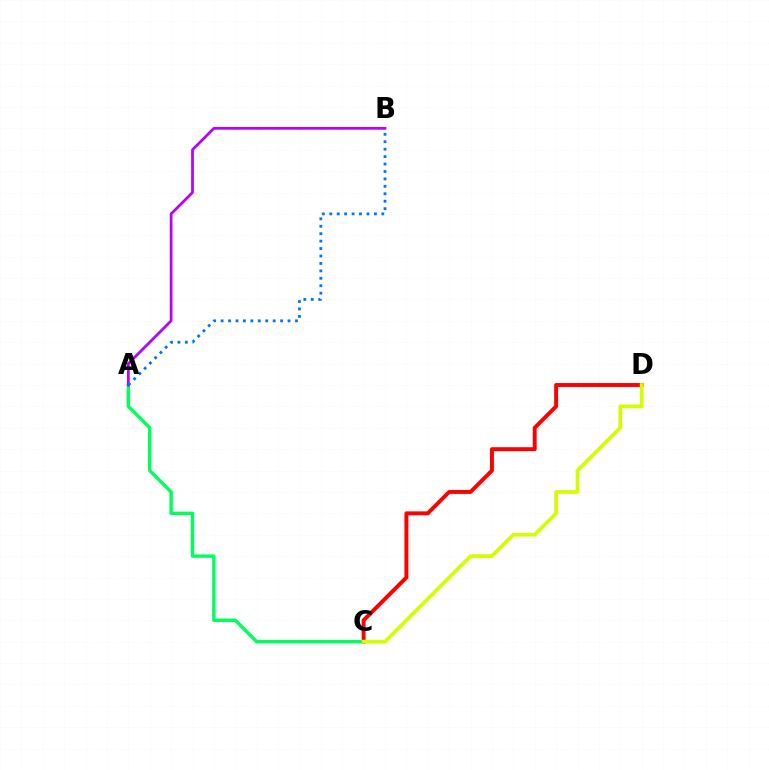{('C', 'D'): [{'color': '#ff0000', 'line_style': 'solid', 'thickness': 2.83}, {'color': '#d1ff00', 'line_style': 'solid', 'thickness': 2.67}], ('A', 'C'): [{'color': '#00ff5c', 'line_style': 'solid', 'thickness': 2.45}], ('A', 'B'): [{'color': '#b900ff', 'line_style': 'solid', 'thickness': 1.97}, {'color': '#0074ff', 'line_style': 'dotted', 'thickness': 2.02}]}